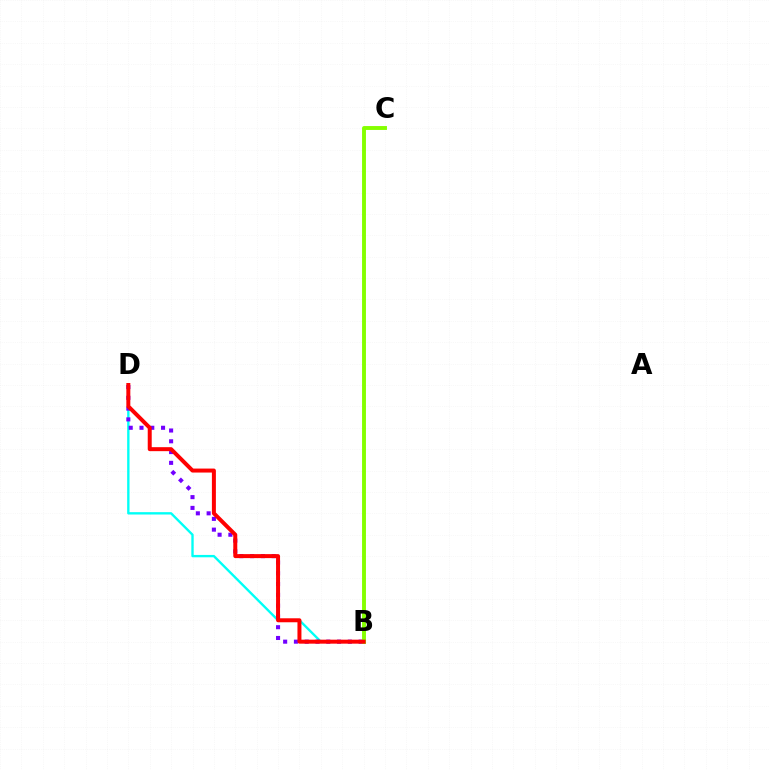{('B', 'D'): [{'color': '#00fff6', 'line_style': 'solid', 'thickness': 1.7}, {'color': '#7200ff', 'line_style': 'dotted', 'thickness': 2.93}, {'color': '#ff0000', 'line_style': 'solid', 'thickness': 2.87}], ('B', 'C'): [{'color': '#84ff00', 'line_style': 'solid', 'thickness': 2.81}]}